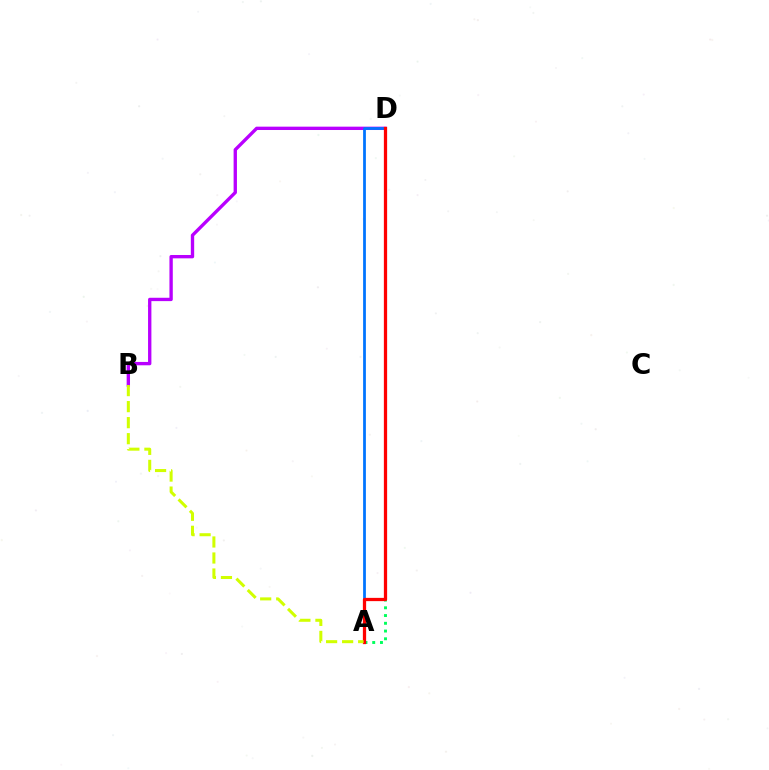{('B', 'D'): [{'color': '#b900ff', 'line_style': 'solid', 'thickness': 2.41}], ('A', 'D'): [{'color': '#0074ff', 'line_style': 'solid', 'thickness': 1.99}, {'color': '#00ff5c', 'line_style': 'dotted', 'thickness': 2.11}, {'color': '#ff0000', 'line_style': 'solid', 'thickness': 2.35}], ('A', 'B'): [{'color': '#d1ff00', 'line_style': 'dashed', 'thickness': 2.18}]}